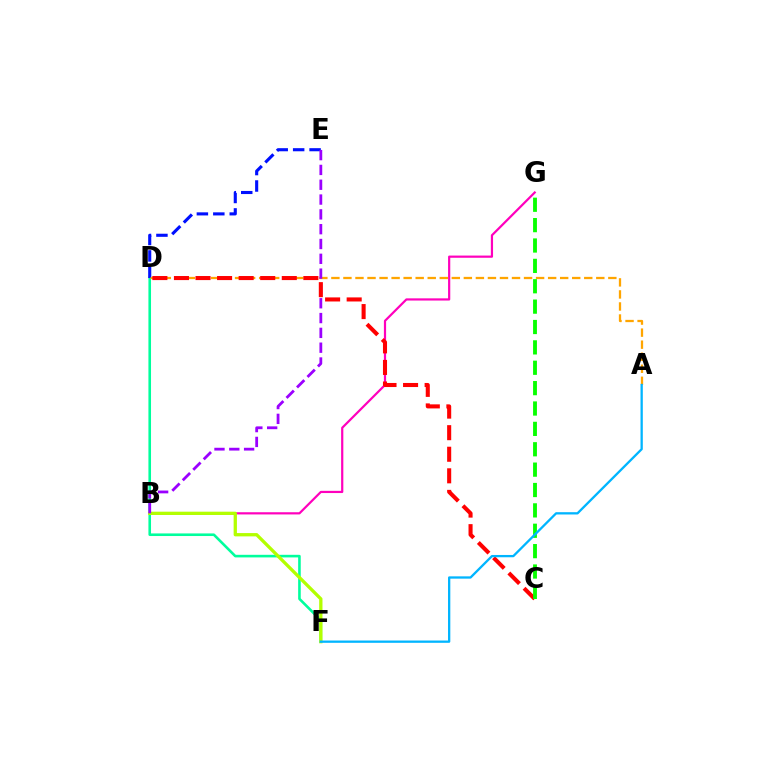{('B', 'G'): [{'color': '#ff00bd', 'line_style': 'solid', 'thickness': 1.58}], ('D', 'F'): [{'color': '#00ff9d', 'line_style': 'solid', 'thickness': 1.87}], ('D', 'E'): [{'color': '#0010ff', 'line_style': 'dashed', 'thickness': 2.23}], ('A', 'D'): [{'color': '#ffa500', 'line_style': 'dashed', 'thickness': 1.64}], ('B', 'F'): [{'color': '#b3ff00', 'line_style': 'solid', 'thickness': 2.37}], ('B', 'E'): [{'color': '#9b00ff', 'line_style': 'dashed', 'thickness': 2.01}], ('C', 'D'): [{'color': '#ff0000', 'line_style': 'dashed', 'thickness': 2.93}], ('C', 'G'): [{'color': '#08ff00', 'line_style': 'dashed', 'thickness': 2.77}], ('A', 'F'): [{'color': '#00b5ff', 'line_style': 'solid', 'thickness': 1.65}]}